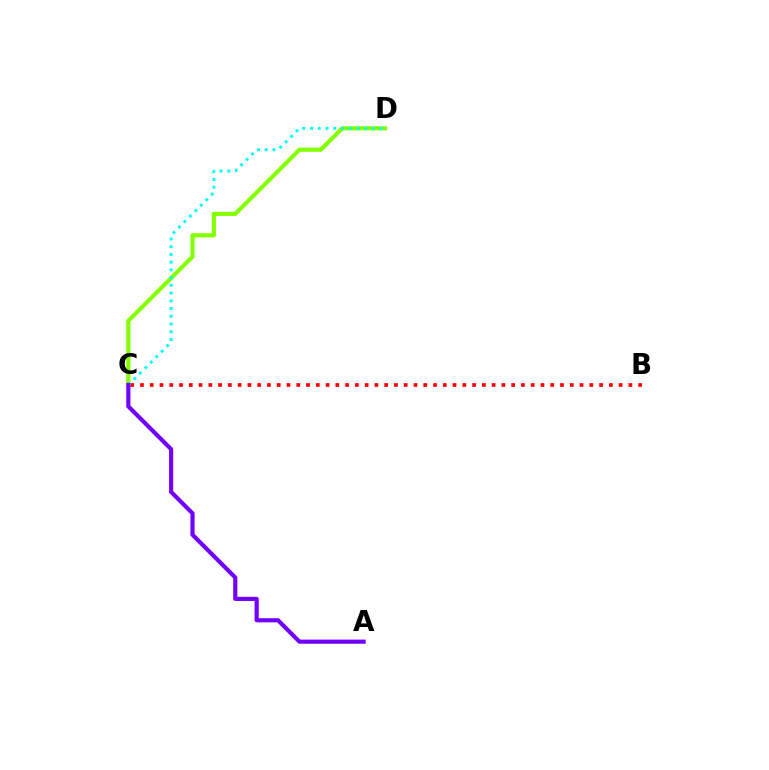{('C', 'D'): [{'color': '#84ff00', 'line_style': 'solid', 'thickness': 2.99}, {'color': '#00fff6', 'line_style': 'dotted', 'thickness': 2.1}], ('B', 'C'): [{'color': '#ff0000', 'line_style': 'dotted', 'thickness': 2.65}], ('A', 'C'): [{'color': '#7200ff', 'line_style': 'solid', 'thickness': 2.98}]}